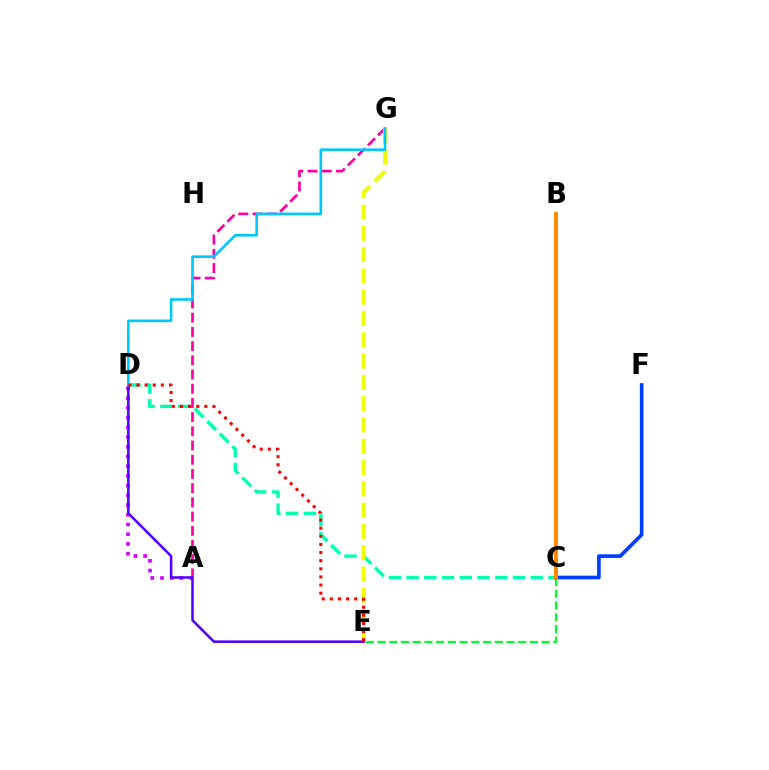{('A', 'D'): [{'color': '#d600ff', 'line_style': 'dotted', 'thickness': 2.64}], ('A', 'G'): [{'color': '#ff00a0', 'line_style': 'dashed', 'thickness': 1.93}], ('B', 'C'): [{'color': '#66ff00', 'line_style': 'dotted', 'thickness': 2.33}, {'color': '#ff8800', 'line_style': 'solid', 'thickness': 2.85}], ('C', 'D'): [{'color': '#00ffaf', 'line_style': 'dashed', 'thickness': 2.41}], ('E', 'G'): [{'color': '#eeff00', 'line_style': 'dashed', 'thickness': 2.89}], ('C', 'E'): [{'color': '#00ff27', 'line_style': 'dashed', 'thickness': 1.59}], ('D', 'E'): [{'color': '#4f00ff', 'line_style': 'solid', 'thickness': 1.83}, {'color': '#ff0000', 'line_style': 'dotted', 'thickness': 2.21}], ('C', 'F'): [{'color': '#003fff', 'line_style': 'solid', 'thickness': 2.64}], ('D', 'G'): [{'color': '#00c7ff', 'line_style': 'solid', 'thickness': 1.89}]}